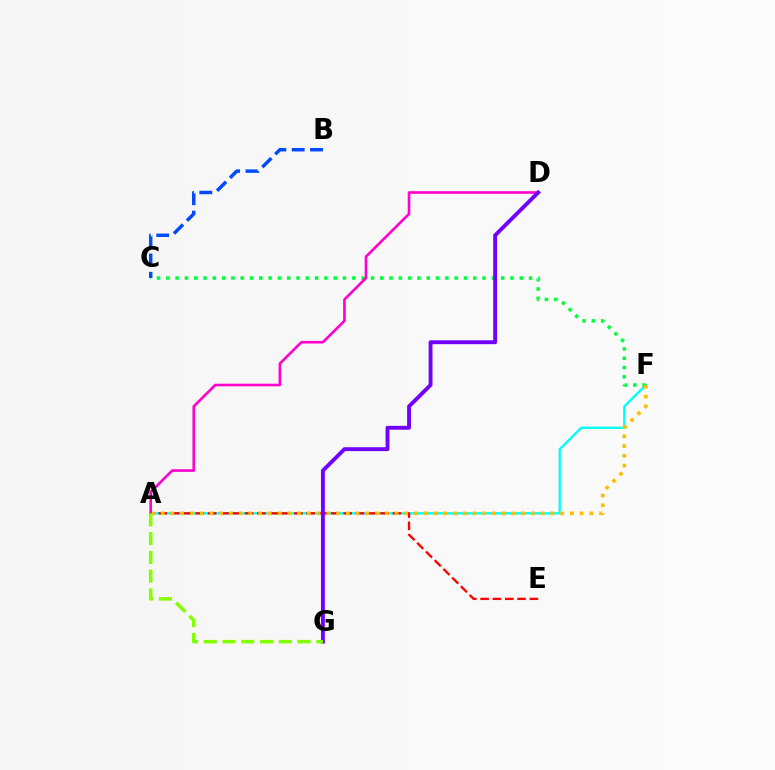{('A', 'F'): [{'color': '#00fff6', 'line_style': 'solid', 'thickness': 1.68}, {'color': '#ffbd00', 'line_style': 'dotted', 'thickness': 2.65}], ('A', 'E'): [{'color': '#ff0000', 'line_style': 'dashed', 'thickness': 1.67}], ('C', 'F'): [{'color': '#00ff39', 'line_style': 'dotted', 'thickness': 2.53}], ('B', 'C'): [{'color': '#004bff', 'line_style': 'dashed', 'thickness': 2.49}], ('A', 'D'): [{'color': '#ff00cf', 'line_style': 'solid', 'thickness': 1.88}], ('D', 'G'): [{'color': '#7200ff', 'line_style': 'solid', 'thickness': 2.79}], ('A', 'G'): [{'color': '#84ff00', 'line_style': 'dashed', 'thickness': 2.55}]}